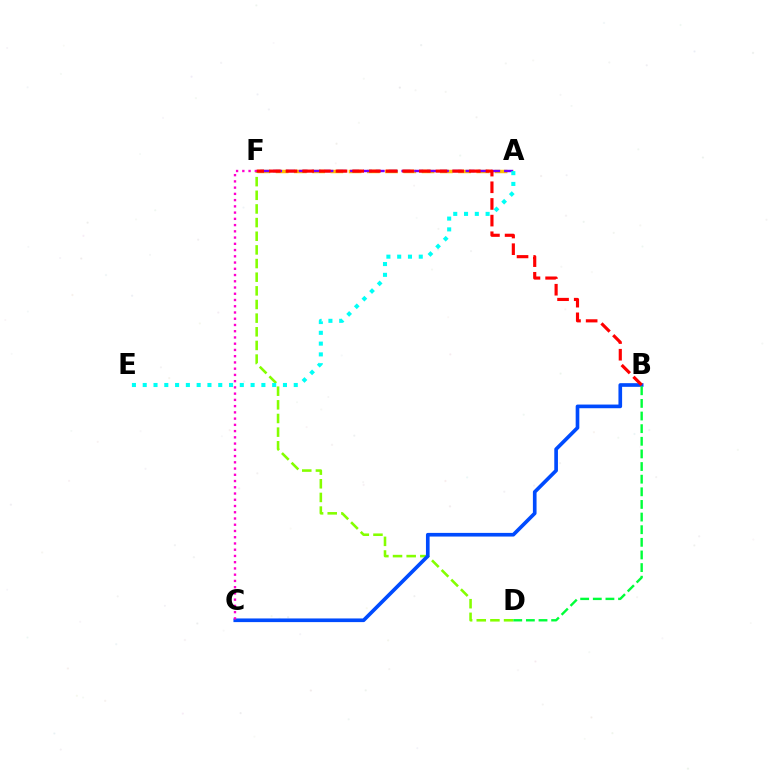{('A', 'F'): [{'color': '#ffbd00', 'line_style': 'dashed', 'thickness': 2.48}, {'color': '#7200ff', 'line_style': 'dashed', 'thickness': 1.74}], ('D', 'F'): [{'color': '#84ff00', 'line_style': 'dashed', 'thickness': 1.85}], ('B', 'C'): [{'color': '#004bff', 'line_style': 'solid', 'thickness': 2.63}], ('A', 'E'): [{'color': '#00fff6', 'line_style': 'dotted', 'thickness': 2.93}], ('C', 'F'): [{'color': '#ff00cf', 'line_style': 'dotted', 'thickness': 1.7}], ('B', 'D'): [{'color': '#00ff39', 'line_style': 'dashed', 'thickness': 1.72}], ('B', 'F'): [{'color': '#ff0000', 'line_style': 'dashed', 'thickness': 2.26}]}